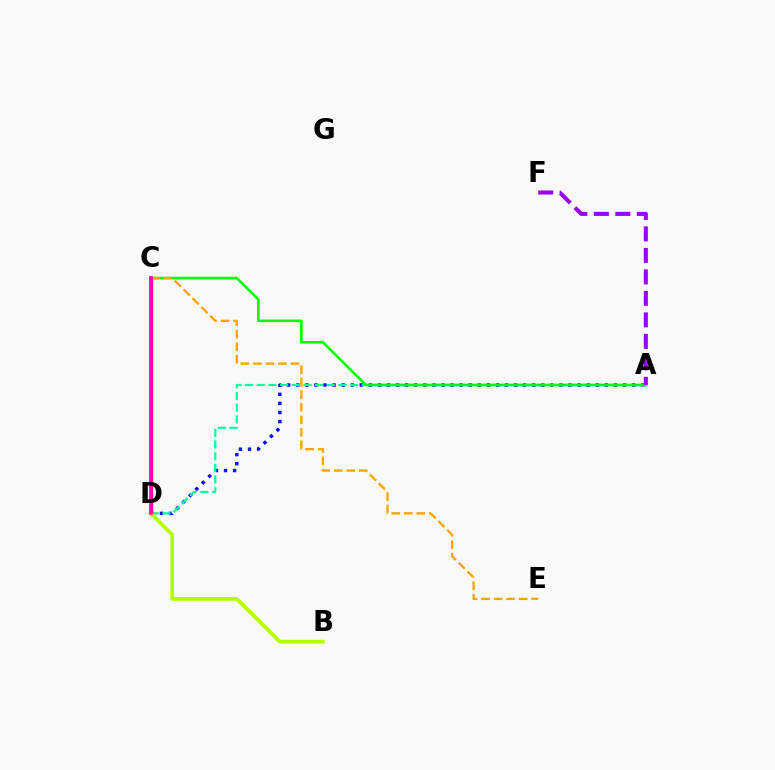{('A', 'D'): [{'color': '#0010ff', 'line_style': 'dotted', 'thickness': 2.47}, {'color': '#00ff9d', 'line_style': 'dashed', 'thickness': 1.59}], ('C', 'D'): [{'color': '#00b5ff', 'line_style': 'dotted', 'thickness': 2.23}, {'color': '#ff0000', 'line_style': 'solid', 'thickness': 2.35}, {'color': '#ff00bd', 'line_style': 'solid', 'thickness': 2.6}], ('A', 'C'): [{'color': '#08ff00', 'line_style': 'solid', 'thickness': 1.89}], ('C', 'E'): [{'color': '#ffa500', 'line_style': 'dashed', 'thickness': 1.7}], ('A', 'F'): [{'color': '#9b00ff', 'line_style': 'dashed', 'thickness': 2.92}], ('B', 'D'): [{'color': '#b3ff00', 'line_style': 'solid', 'thickness': 2.68}]}